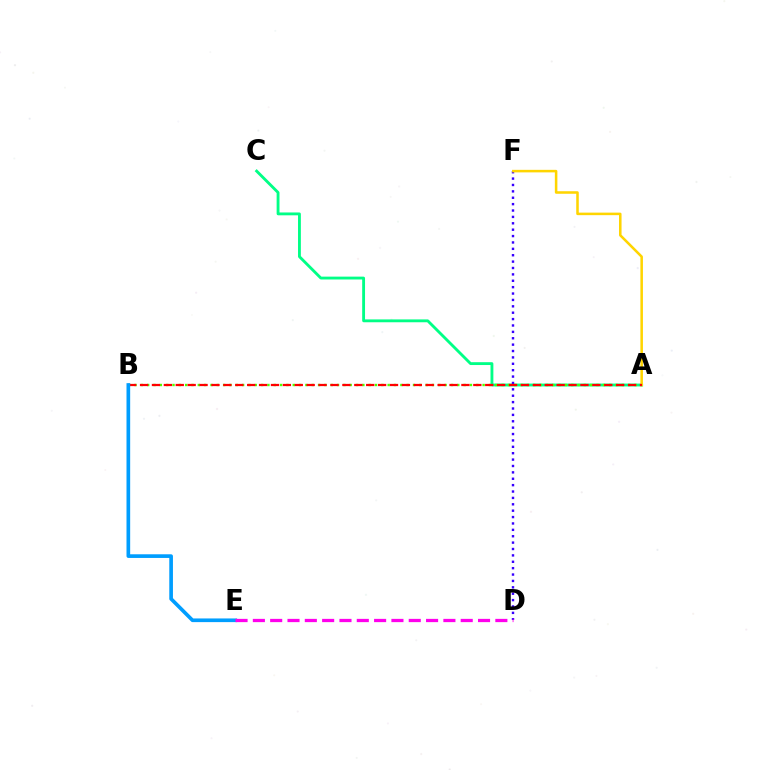{('A', 'C'): [{'color': '#00ff86', 'line_style': 'solid', 'thickness': 2.05}], ('D', 'F'): [{'color': '#3700ff', 'line_style': 'dotted', 'thickness': 1.74}], ('A', 'B'): [{'color': '#4fff00', 'line_style': 'dotted', 'thickness': 1.72}, {'color': '#ff0000', 'line_style': 'dashed', 'thickness': 1.62}], ('A', 'F'): [{'color': '#ffd500', 'line_style': 'solid', 'thickness': 1.83}], ('B', 'E'): [{'color': '#009eff', 'line_style': 'solid', 'thickness': 2.64}], ('D', 'E'): [{'color': '#ff00ed', 'line_style': 'dashed', 'thickness': 2.35}]}